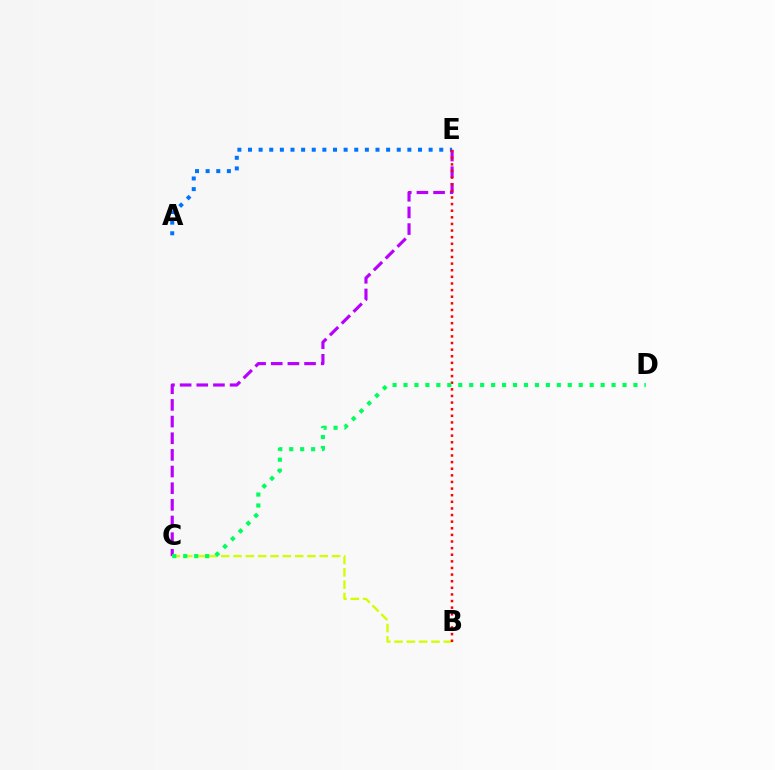{('A', 'E'): [{'color': '#0074ff', 'line_style': 'dotted', 'thickness': 2.89}], ('C', 'E'): [{'color': '#b900ff', 'line_style': 'dashed', 'thickness': 2.26}], ('B', 'C'): [{'color': '#d1ff00', 'line_style': 'dashed', 'thickness': 1.67}], ('B', 'E'): [{'color': '#ff0000', 'line_style': 'dotted', 'thickness': 1.8}], ('C', 'D'): [{'color': '#00ff5c', 'line_style': 'dotted', 'thickness': 2.98}]}